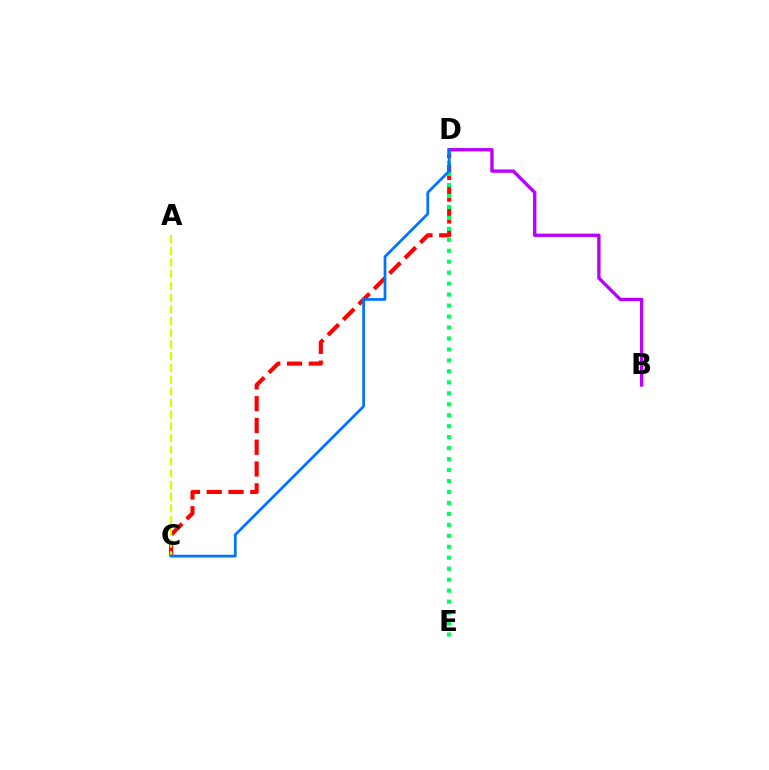{('C', 'D'): [{'color': '#ff0000', 'line_style': 'dashed', 'thickness': 2.96}, {'color': '#0074ff', 'line_style': 'solid', 'thickness': 1.97}], ('D', 'E'): [{'color': '#00ff5c', 'line_style': 'dotted', 'thickness': 2.98}], ('B', 'D'): [{'color': '#b900ff', 'line_style': 'solid', 'thickness': 2.41}], ('A', 'C'): [{'color': '#d1ff00', 'line_style': 'dashed', 'thickness': 1.59}]}